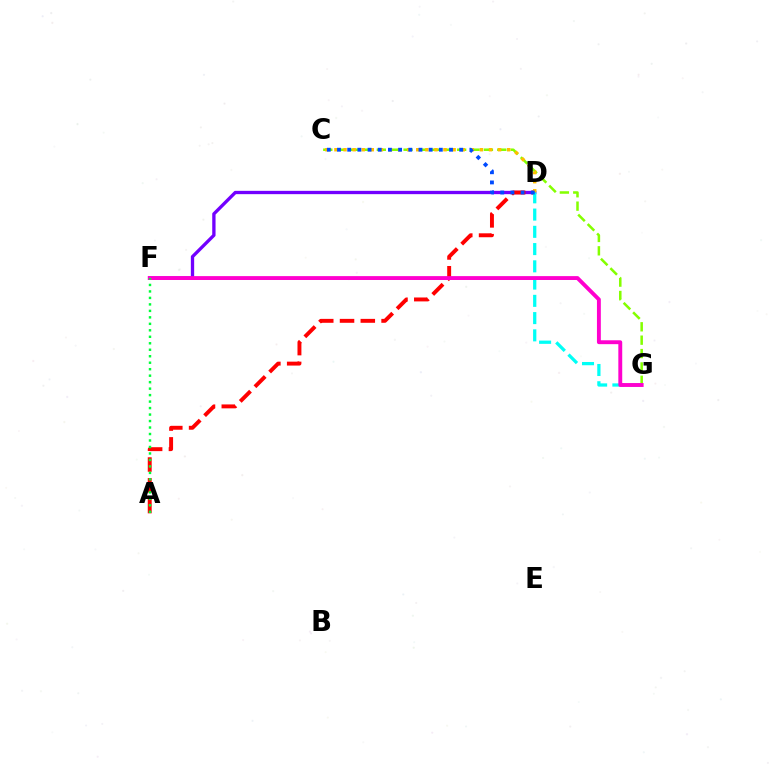{('C', 'G'): [{'color': '#84ff00', 'line_style': 'dashed', 'thickness': 1.82}], ('D', 'F'): [{'color': '#7200ff', 'line_style': 'solid', 'thickness': 2.39}], ('A', 'D'): [{'color': '#ff0000', 'line_style': 'dashed', 'thickness': 2.82}], ('C', 'D'): [{'color': '#ffbd00', 'line_style': 'dotted', 'thickness': 2.47}, {'color': '#004bff', 'line_style': 'dotted', 'thickness': 2.77}], ('D', 'G'): [{'color': '#00fff6', 'line_style': 'dashed', 'thickness': 2.34}], ('F', 'G'): [{'color': '#ff00cf', 'line_style': 'solid', 'thickness': 2.8}], ('A', 'F'): [{'color': '#00ff39', 'line_style': 'dotted', 'thickness': 1.76}]}